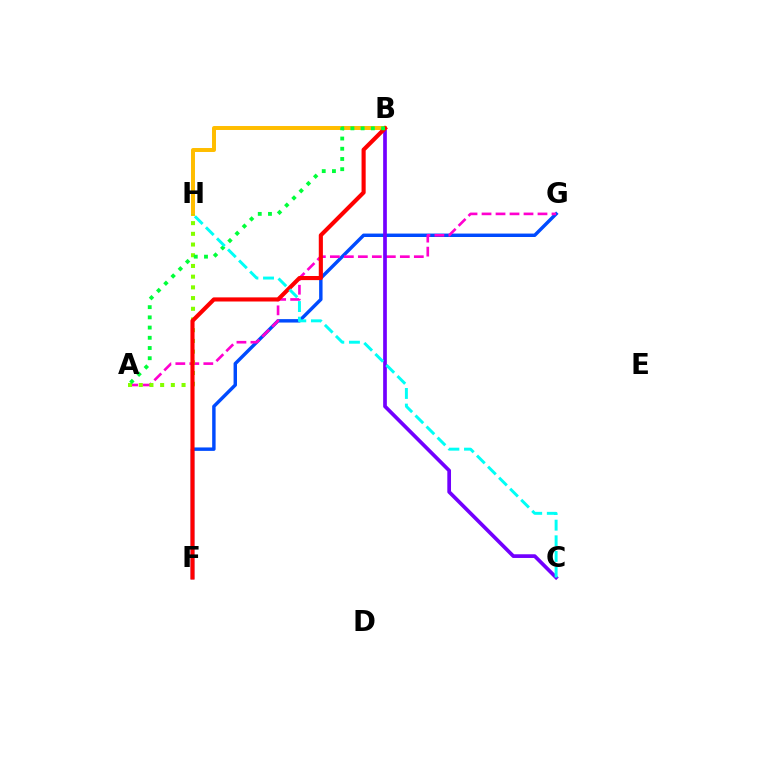{('F', 'G'): [{'color': '#004bff', 'line_style': 'solid', 'thickness': 2.47}], ('A', 'G'): [{'color': '#ff00cf', 'line_style': 'dashed', 'thickness': 1.9}], ('B', 'C'): [{'color': '#7200ff', 'line_style': 'solid', 'thickness': 2.66}], ('B', 'H'): [{'color': '#ffbd00', 'line_style': 'solid', 'thickness': 2.86}], ('A', 'H'): [{'color': '#84ff00', 'line_style': 'dotted', 'thickness': 2.91}], ('B', 'F'): [{'color': '#ff0000', 'line_style': 'solid', 'thickness': 2.97}], ('A', 'B'): [{'color': '#00ff39', 'line_style': 'dotted', 'thickness': 2.77}], ('C', 'H'): [{'color': '#00fff6', 'line_style': 'dashed', 'thickness': 2.12}]}